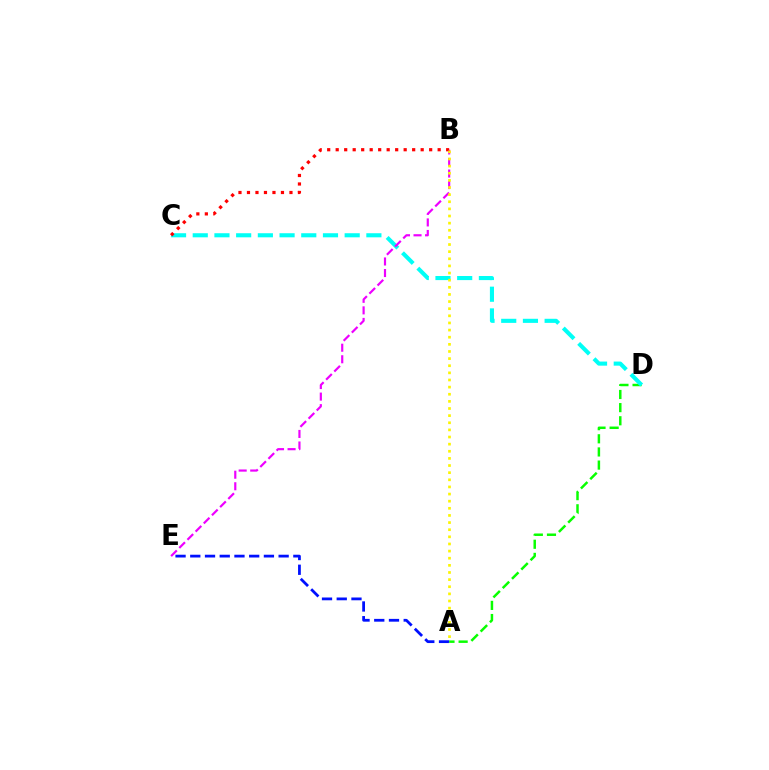{('A', 'D'): [{'color': '#08ff00', 'line_style': 'dashed', 'thickness': 1.79}], ('C', 'D'): [{'color': '#00fff6', 'line_style': 'dashed', 'thickness': 2.95}], ('B', 'E'): [{'color': '#ee00ff', 'line_style': 'dashed', 'thickness': 1.57}], ('A', 'E'): [{'color': '#0010ff', 'line_style': 'dashed', 'thickness': 2.0}], ('B', 'C'): [{'color': '#ff0000', 'line_style': 'dotted', 'thickness': 2.31}], ('A', 'B'): [{'color': '#fcf500', 'line_style': 'dotted', 'thickness': 1.94}]}